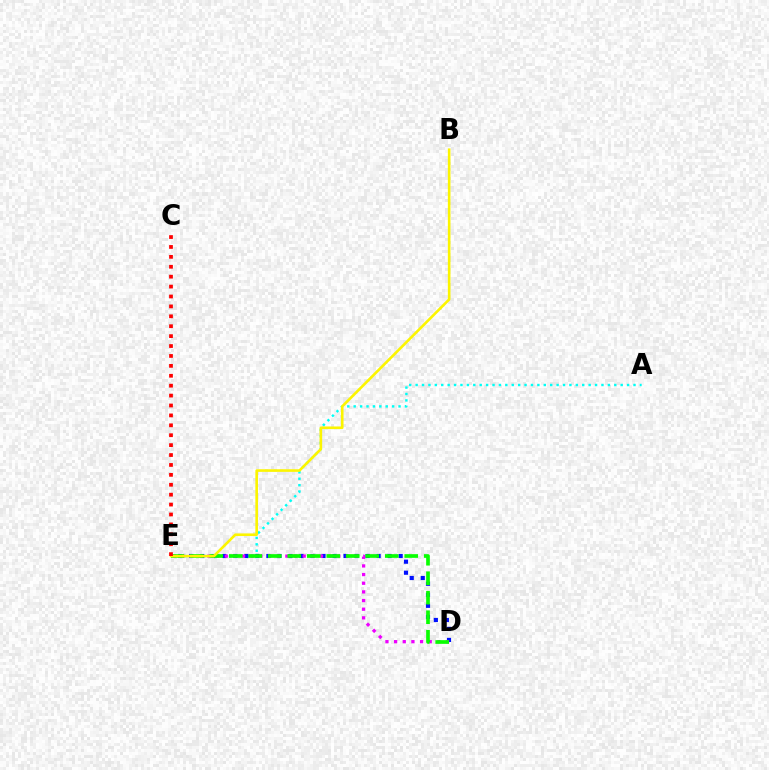{('A', 'E'): [{'color': '#00fff6', 'line_style': 'dotted', 'thickness': 1.74}], ('D', 'E'): [{'color': '#0010ff', 'line_style': 'dotted', 'thickness': 2.99}, {'color': '#ee00ff', 'line_style': 'dotted', 'thickness': 2.35}, {'color': '#08ff00', 'line_style': 'dashed', 'thickness': 2.65}], ('B', 'E'): [{'color': '#fcf500', 'line_style': 'solid', 'thickness': 1.89}], ('C', 'E'): [{'color': '#ff0000', 'line_style': 'dotted', 'thickness': 2.69}]}